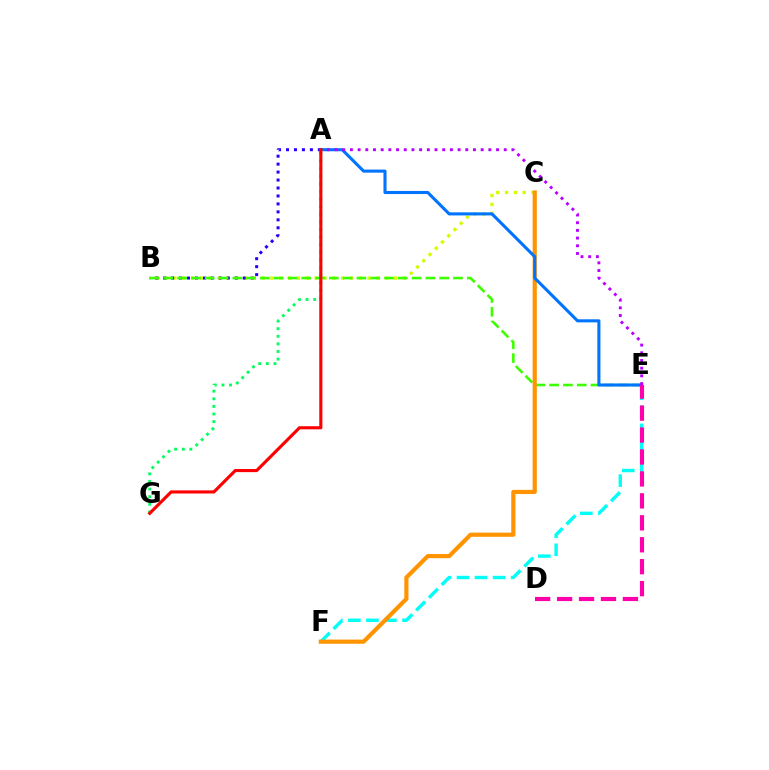{('B', 'C'): [{'color': '#d1ff00', 'line_style': 'dotted', 'thickness': 2.4}], ('A', 'B'): [{'color': '#2500ff', 'line_style': 'dotted', 'thickness': 2.16}], ('B', 'E'): [{'color': '#3dff00', 'line_style': 'dashed', 'thickness': 1.87}], ('A', 'G'): [{'color': '#00ff5c', 'line_style': 'dotted', 'thickness': 2.07}, {'color': '#ff0000', 'line_style': 'solid', 'thickness': 2.25}], ('E', 'F'): [{'color': '#00fff6', 'line_style': 'dashed', 'thickness': 2.45}], ('C', 'F'): [{'color': '#ff9400', 'line_style': 'solid', 'thickness': 3.0}], ('A', 'E'): [{'color': '#0074ff', 'line_style': 'solid', 'thickness': 2.21}, {'color': '#b900ff', 'line_style': 'dotted', 'thickness': 2.09}], ('D', 'E'): [{'color': '#ff00ac', 'line_style': 'dashed', 'thickness': 2.98}]}